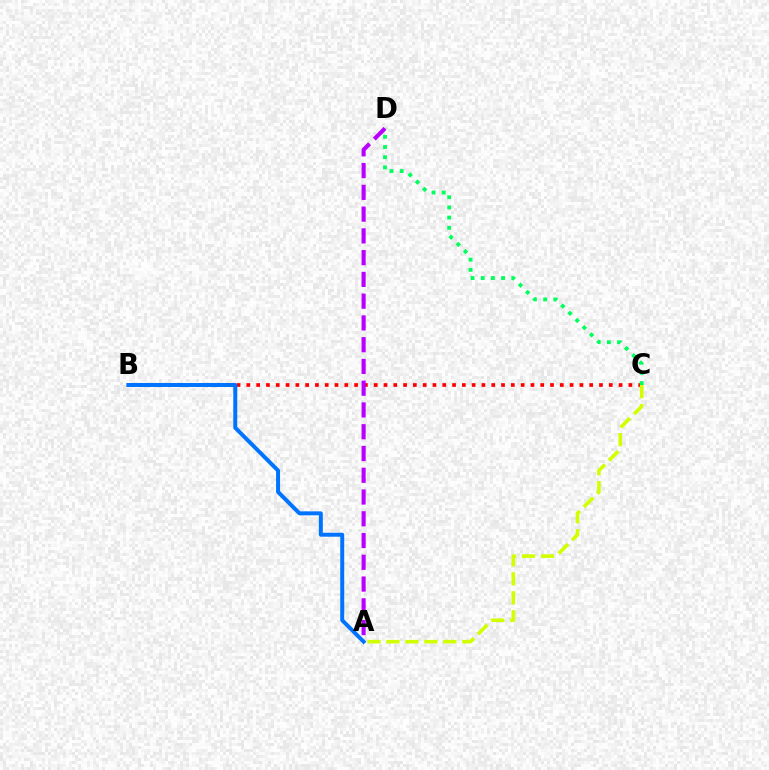{('B', 'C'): [{'color': '#ff0000', 'line_style': 'dotted', 'thickness': 2.66}], ('C', 'D'): [{'color': '#00ff5c', 'line_style': 'dotted', 'thickness': 2.77}], ('A', 'C'): [{'color': '#d1ff00', 'line_style': 'dashed', 'thickness': 2.58}], ('A', 'B'): [{'color': '#0074ff', 'line_style': 'solid', 'thickness': 2.86}], ('A', 'D'): [{'color': '#b900ff', 'line_style': 'dashed', 'thickness': 2.96}]}